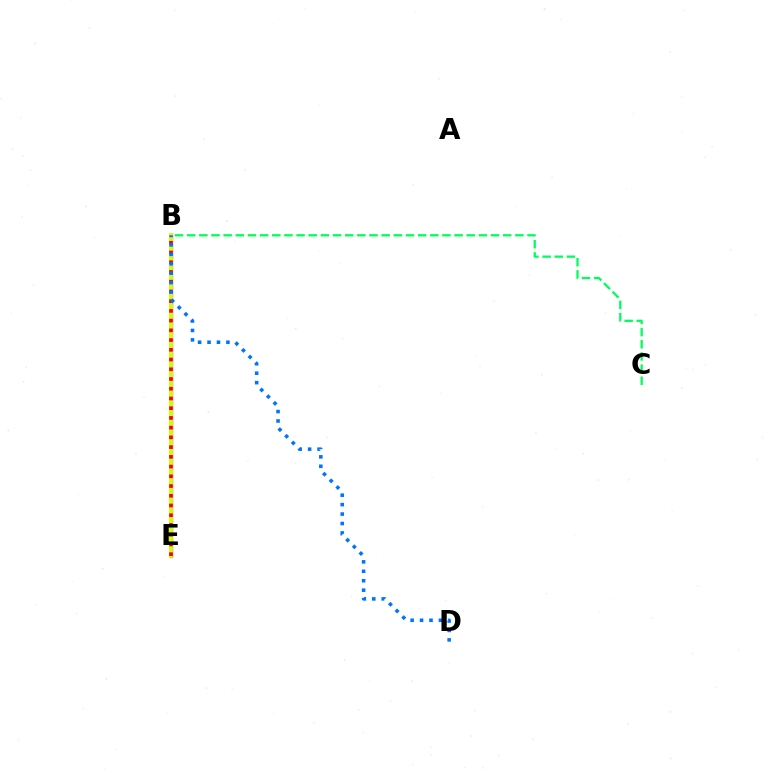{('B', 'C'): [{'color': '#00ff5c', 'line_style': 'dashed', 'thickness': 1.65}], ('B', 'E'): [{'color': '#b900ff', 'line_style': 'solid', 'thickness': 2.38}, {'color': '#d1ff00', 'line_style': 'solid', 'thickness': 2.82}, {'color': '#ff0000', 'line_style': 'dotted', 'thickness': 2.64}], ('B', 'D'): [{'color': '#0074ff', 'line_style': 'dotted', 'thickness': 2.57}]}